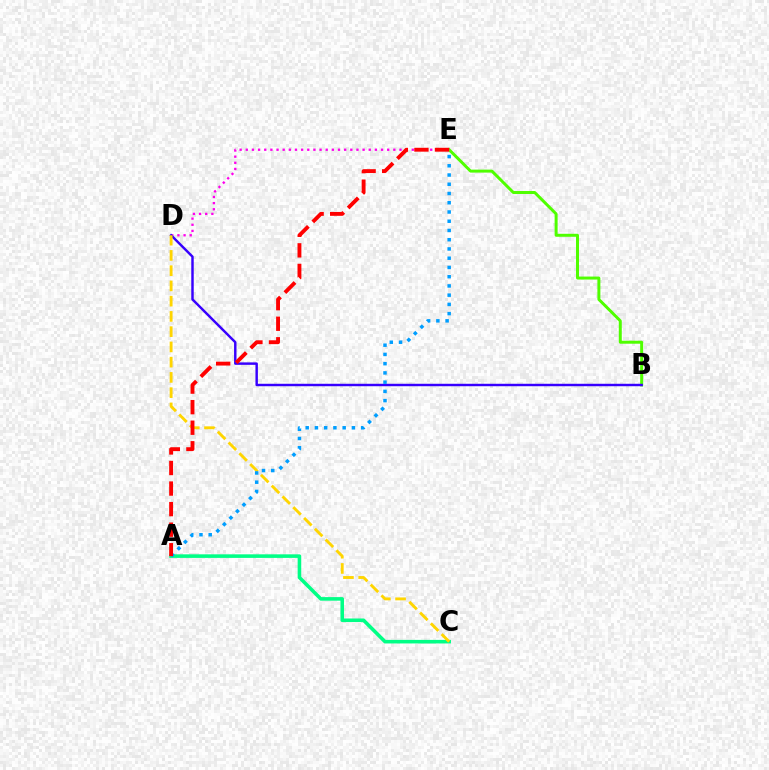{('B', 'E'): [{'color': '#4fff00', 'line_style': 'solid', 'thickness': 2.15}], ('A', 'C'): [{'color': '#00ff86', 'line_style': 'solid', 'thickness': 2.57}], ('D', 'E'): [{'color': '#ff00ed', 'line_style': 'dotted', 'thickness': 1.67}], ('B', 'D'): [{'color': '#3700ff', 'line_style': 'solid', 'thickness': 1.76}], ('C', 'D'): [{'color': '#ffd500', 'line_style': 'dashed', 'thickness': 2.07}], ('A', 'E'): [{'color': '#009eff', 'line_style': 'dotted', 'thickness': 2.51}, {'color': '#ff0000', 'line_style': 'dashed', 'thickness': 2.79}]}